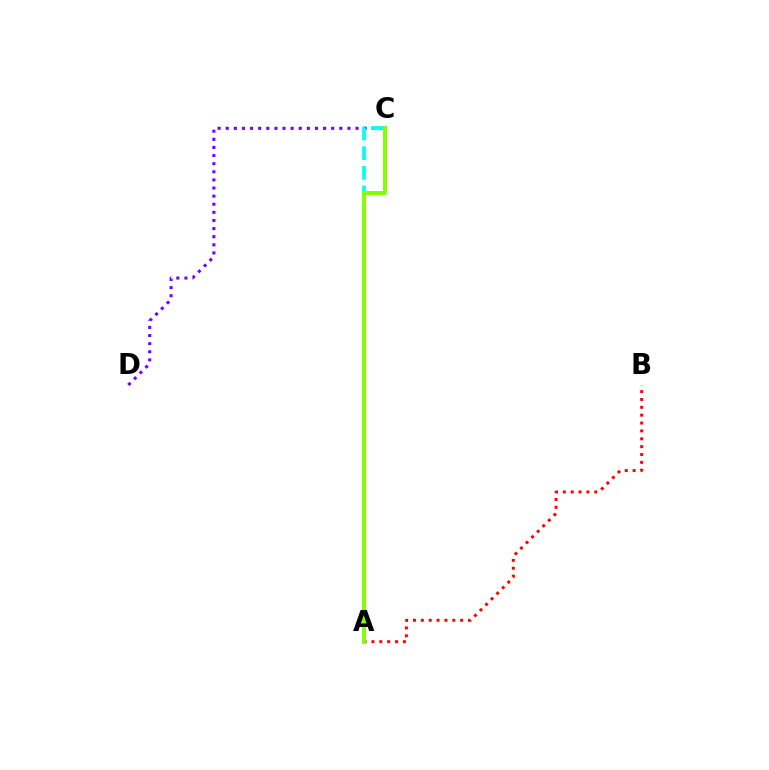{('C', 'D'): [{'color': '#7200ff', 'line_style': 'dotted', 'thickness': 2.2}], ('A', 'C'): [{'color': '#00fff6', 'line_style': 'dashed', 'thickness': 2.67}, {'color': '#84ff00', 'line_style': 'solid', 'thickness': 2.86}], ('A', 'B'): [{'color': '#ff0000', 'line_style': 'dotted', 'thickness': 2.14}]}